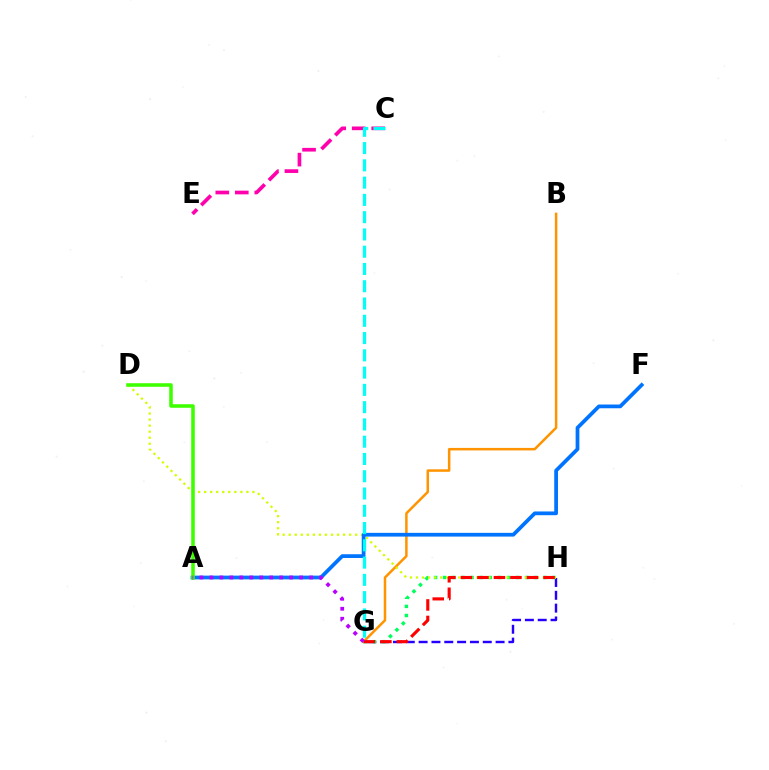{('B', 'G'): [{'color': '#ff9400', 'line_style': 'solid', 'thickness': 1.8}], ('G', 'H'): [{'color': '#2500ff', 'line_style': 'dashed', 'thickness': 1.74}, {'color': '#00ff5c', 'line_style': 'dotted', 'thickness': 2.48}, {'color': '#ff0000', 'line_style': 'dashed', 'thickness': 2.24}], ('D', 'H'): [{'color': '#d1ff00', 'line_style': 'dotted', 'thickness': 1.64}], ('C', 'E'): [{'color': '#ff00ac', 'line_style': 'dashed', 'thickness': 2.65}], ('A', 'F'): [{'color': '#0074ff', 'line_style': 'solid', 'thickness': 2.69}], ('A', 'D'): [{'color': '#3dff00', 'line_style': 'solid', 'thickness': 2.56}], ('C', 'G'): [{'color': '#00fff6', 'line_style': 'dashed', 'thickness': 2.35}], ('A', 'G'): [{'color': '#b900ff', 'line_style': 'dotted', 'thickness': 2.71}]}